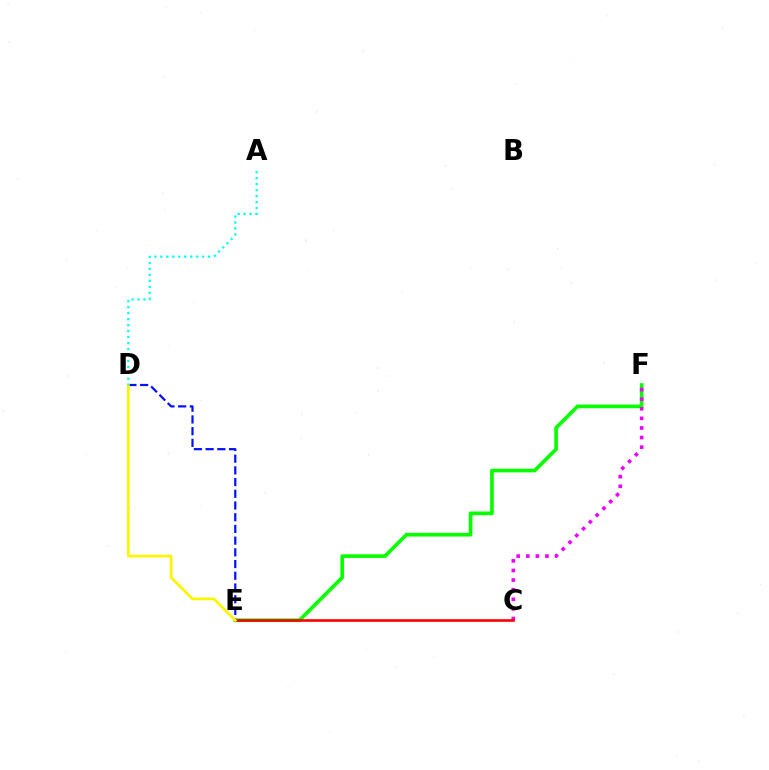{('E', 'F'): [{'color': '#08ff00', 'line_style': 'solid', 'thickness': 2.65}], ('D', 'E'): [{'color': '#0010ff', 'line_style': 'dashed', 'thickness': 1.59}, {'color': '#fcf500', 'line_style': 'solid', 'thickness': 1.97}], ('C', 'F'): [{'color': '#ee00ff', 'line_style': 'dotted', 'thickness': 2.61}], ('C', 'E'): [{'color': '#ff0000', 'line_style': 'solid', 'thickness': 1.9}], ('A', 'D'): [{'color': '#00fff6', 'line_style': 'dotted', 'thickness': 1.62}]}